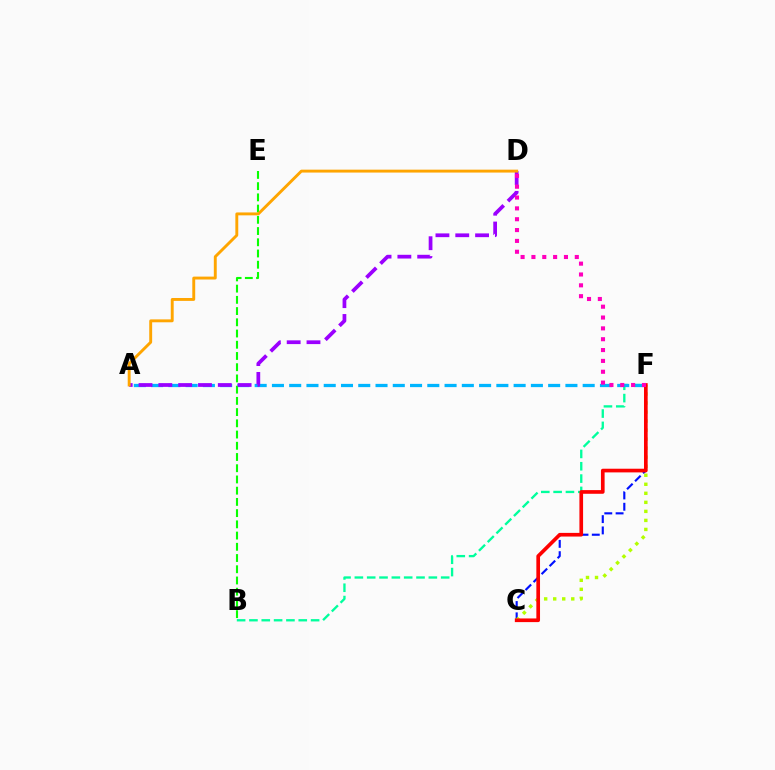{('C', 'F'): [{'color': '#0010ff', 'line_style': 'dashed', 'thickness': 1.53}, {'color': '#b3ff00', 'line_style': 'dotted', 'thickness': 2.45}, {'color': '#ff0000', 'line_style': 'solid', 'thickness': 2.64}], ('B', 'F'): [{'color': '#00ff9d', 'line_style': 'dashed', 'thickness': 1.68}], ('A', 'F'): [{'color': '#00b5ff', 'line_style': 'dashed', 'thickness': 2.35}], ('B', 'E'): [{'color': '#08ff00', 'line_style': 'dashed', 'thickness': 1.52}], ('A', 'D'): [{'color': '#9b00ff', 'line_style': 'dashed', 'thickness': 2.69}, {'color': '#ffa500', 'line_style': 'solid', 'thickness': 2.09}], ('D', 'F'): [{'color': '#ff00bd', 'line_style': 'dotted', 'thickness': 2.95}]}